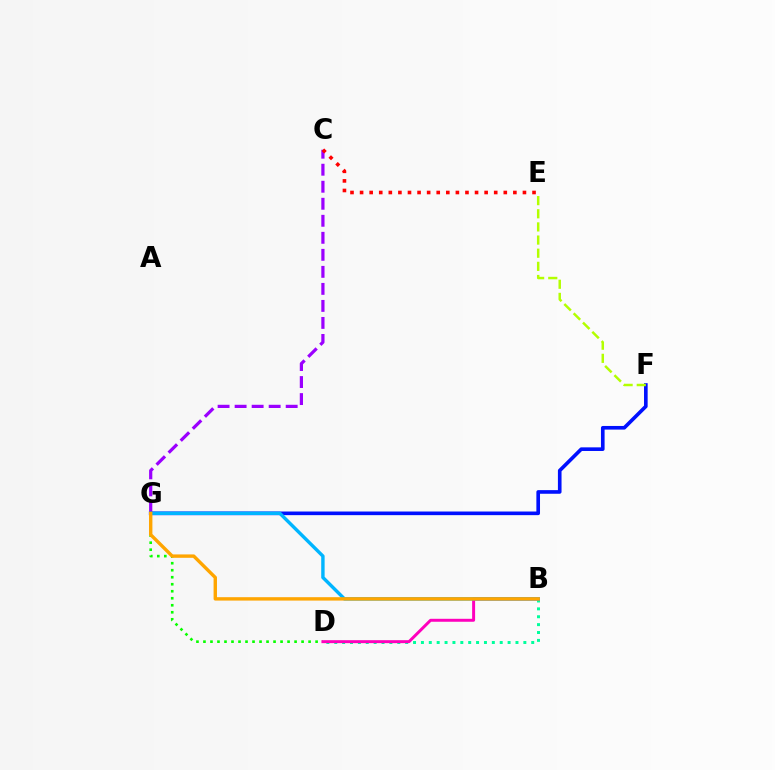{('C', 'G'): [{'color': '#9b00ff', 'line_style': 'dashed', 'thickness': 2.31}], ('B', 'D'): [{'color': '#00ff9d', 'line_style': 'dotted', 'thickness': 2.14}, {'color': '#ff00bd', 'line_style': 'solid', 'thickness': 2.13}], ('D', 'G'): [{'color': '#08ff00', 'line_style': 'dotted', 'thickness': 1.9}], ('C', 'E'): [{'color': '#ff0000', 'line_style': 'dotted', 'thickness': 2.6}], ('F', 'G'): [{'color': '#0010ff', 'line_style': 'solid', 'thickness': 2.62}], ('B', 'G'): [{'color': '#00b5ff', 'line_style': 'solid', 'thickness': 2.45}, {'color': '#ffa500', 'line_style': 'solid', 'thickness': 2.45}], ('E', 'F'): [{'color': '#b3ff00', 'line_style': 'dashed', 'thickness': 1.79}]}